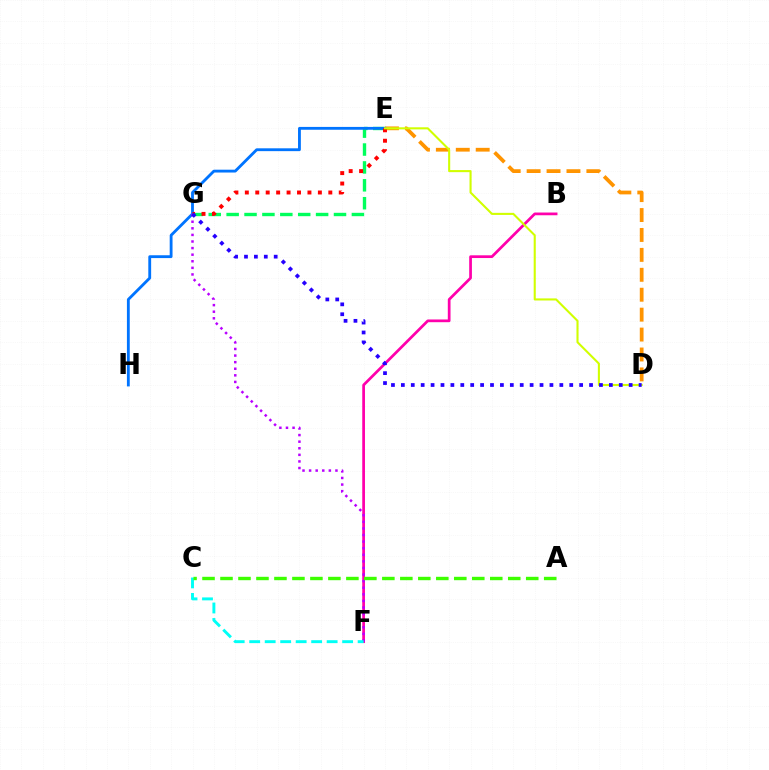{('E', 'G'): [{'color': '#00ff5c', 'line_style': 'dashed', 'thickness': 2.43}, {'color': '#ff0000', 'line_style': 'dotted', 'thickness': 2.84}], ('D', 'E'): [{'color': '#ff9400', 'line_style': 'dashed', 'thickness': 2.71}, {'color': '#d1ff00', 'line_style': 'solid', 'thickness': 1.5}], ('E', 'H'): [{'color': '#0074ff', 'line_style': 'solid', 'thickness': 2.04}], ('B', 'F'): [{'color': '#ff00ac', 'line_style': 'solid', 'thickness': 1.97}], ('F', 'G'): [{'color': '#b900ff', 'line_style': 'dotted', 'thickness': 1.79}], ('C', 'F'): [{'color': '#00fff6', 'line_style': 'dashed', 'thickness': 2.1}], ('A', 'C'): [{'color': '#3dff00', 'line_style': 'dashed', 'thickness': 2.44}], ('D', 'G'): [{'color': '#2500ff', 'line_style': 'dotted', 'thickness': 2.69}]}